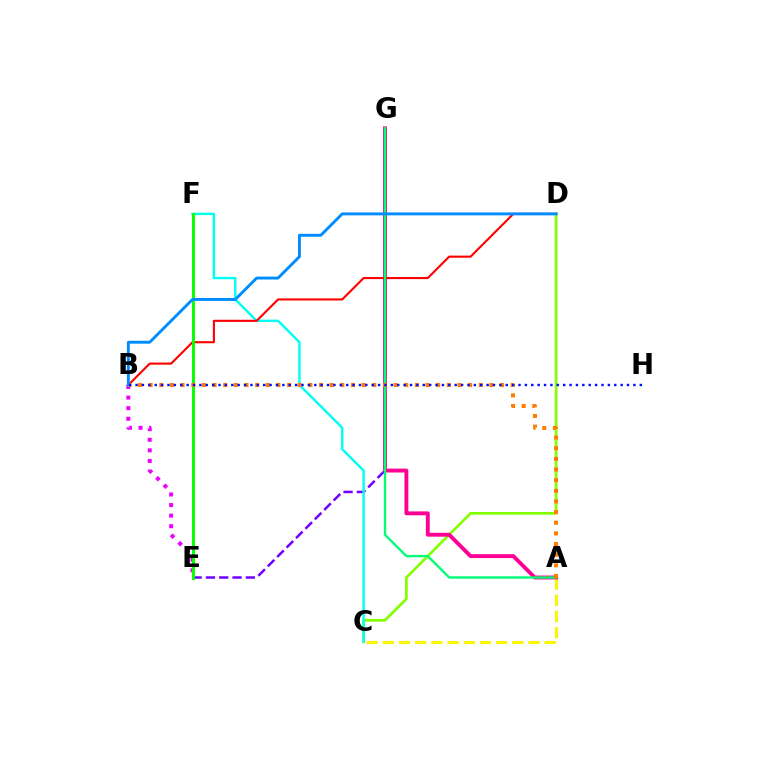{('E', 'G'): [{'color': '#7200ff', 'line_style': 'dashed', 'thickness': 1.81}], ('A', 'C'): [{'color': '#fcf500', 'line_style': 'dashed', 'thickness': 2.2}], ('B', 'E'): [{'color': '#ee00ff', 'line_style': 'dotted', 'thickness': 2.88}], ('C', 'D'): [{'color': '#84ff00', 'line_style': 'solid', 'thickness': 1.96}], ('C', 'F'): [{'color': '#00fff6', 'line_style': 'solid', 'thickness': 1.73}], ('A', 'G'): [{'color': '#ff0094', 'line_style': 'solid', 'thickness': 2.8}, {'color': '#00ff74', 'line_style': 'solid', 'thickness': 1.69}], ('B', 'D'): [{'color': '#ff0000', 'line_style': 'solid', 'thickness': 1.52}, {'color': '#008cff', 'line_style': 'solid', 'thickness': 2.09}], ('E', 'F'): [{'color': '#08ff00', 'line_style': 'solid', 'thickness': 2.11}], ('A', 'B'): [{'color': '#ff7c00', 'line_style': 'dotted', 'thickness': 2.89}], ('B', 'H'): [{'color': '#0010ff', 'line_style': 'dotted', 'thickness': 1.73}]}